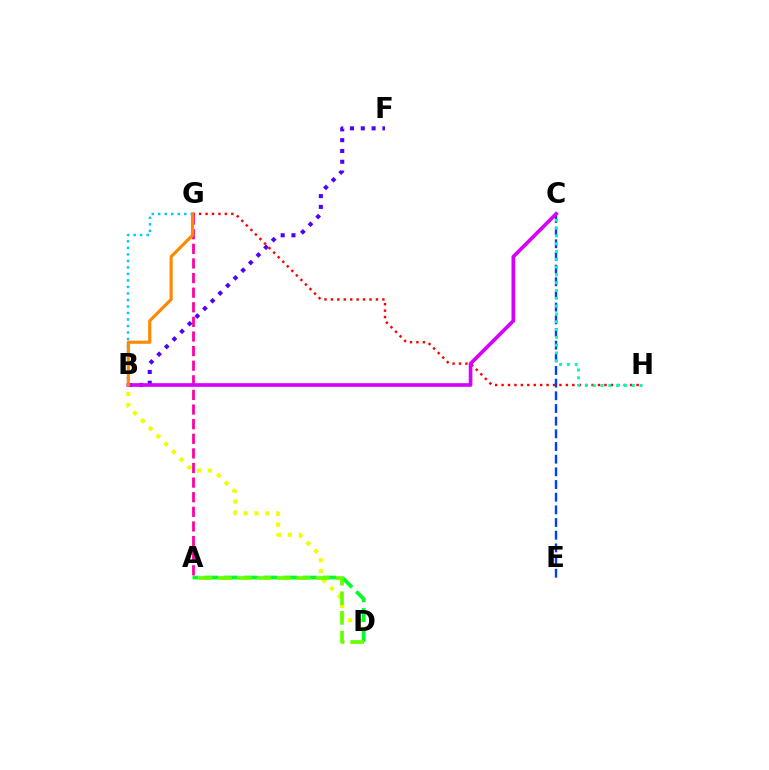{('B', 'D'): [{'color': '#eeff00', 'line_style': 'dotted', 'thickness': 2.98}], ('B', 'F'): [{'color': '#4f00ff', 'line_style': 'dotted', 'thickness': 2.93}], ('G', 'H'): [{'color': '#ff0000', 'line_style': 'dotted', 'thickness': 1.75}], ('A', 'D'): [{'color': '#00ff27', 'line_style': 'dashed', 'thickness': 2.68}, {'color': '#66ff00', 'line_style': 'dashed', 'thickness': 2.67}], ('B', 'G'): [{'color': '#00c7ff', 'line_style': 'dotted', 'thickness': 1.77}, {'color': '#ff8800', 'line_style': 'solid', 'thickness': 2.26}], ('C', 'E'): [{'color': '#003fff', 'line_style': 'dashed', 'thickness': 1.72}], ('A', 'G'): [{'color': '#ff00a0', 'line_style': 'dashed', 'thickness': 1.98}], ('B', 'C'): [{'color': '#d600ff', 'line_style': 'solid', 'thickness': 2.62}], ('C', 'H'): [{'color': '#00ffaf', 'line_style': 'dotted', 'thickness': 2.12}]}